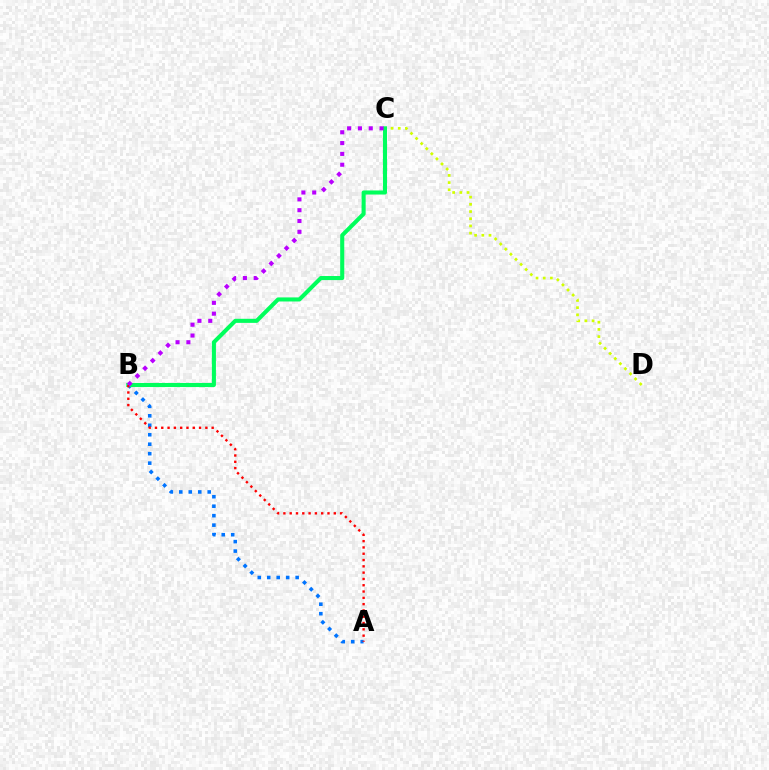{('C', 'D'): [{'color': '#d1ff00', 'line_style': 'dotted', 'thickness': 1.95}], ('A', 'B'): [{'color': '#0074ff', 'line_style': 'dotted', 'thickness': 2.57}, {'color': '#ff0000', 'line_style': 'dotted', 'thickness': 1.71}], ('B', 'C'): [{'color': '#00ff5c', 'line_style': 'solid', 'thickness': 2.93}, {'color': '#b900ff', 'line_style': 'dotted', 'thickness': 2.94}]}